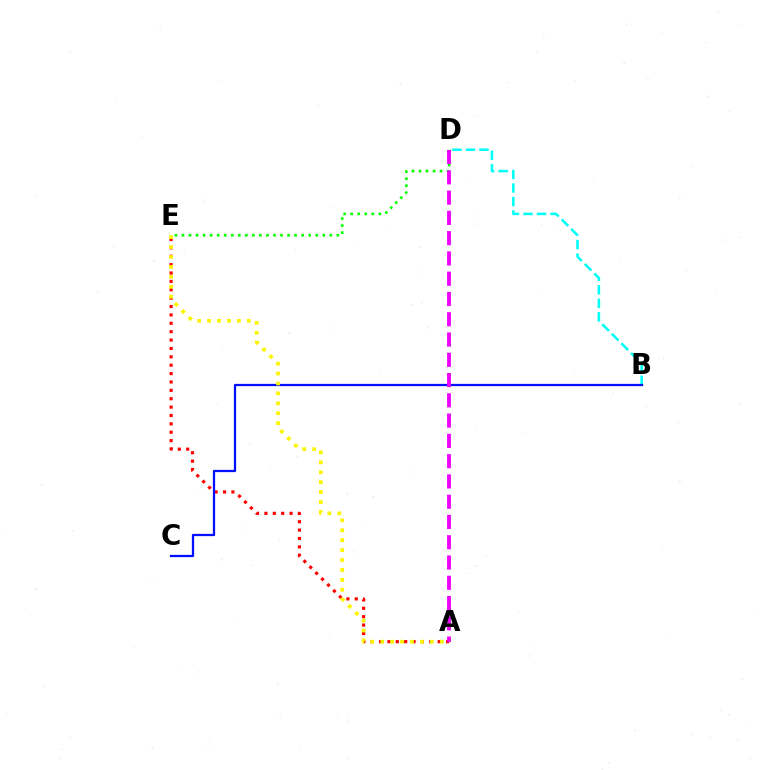{('A', 'E'): [{'color': '#ff0000', 'line_style': 'dotted', 'thickness': 2.28}, {'color': '#fcf500', 'line_style': 'dotted', 'thickness': 2.7}], ('B', 'D'): [{'color': '#00fff6', 'line_style': 'dashed', 'thickness': 1.84}], ('D', 'E'): [{'color': '#08ff00', 'line_style': 'dotted', 'thickness': 1.91}], ('B', 'C'): [{'color': '#0010ff', 'line_style': 'solid', 'thickness': 1.62}], ('A', 'D'): [{'color': '#ee00ff', 'line_style': 'dashed', 'thickness': 2.75}]}